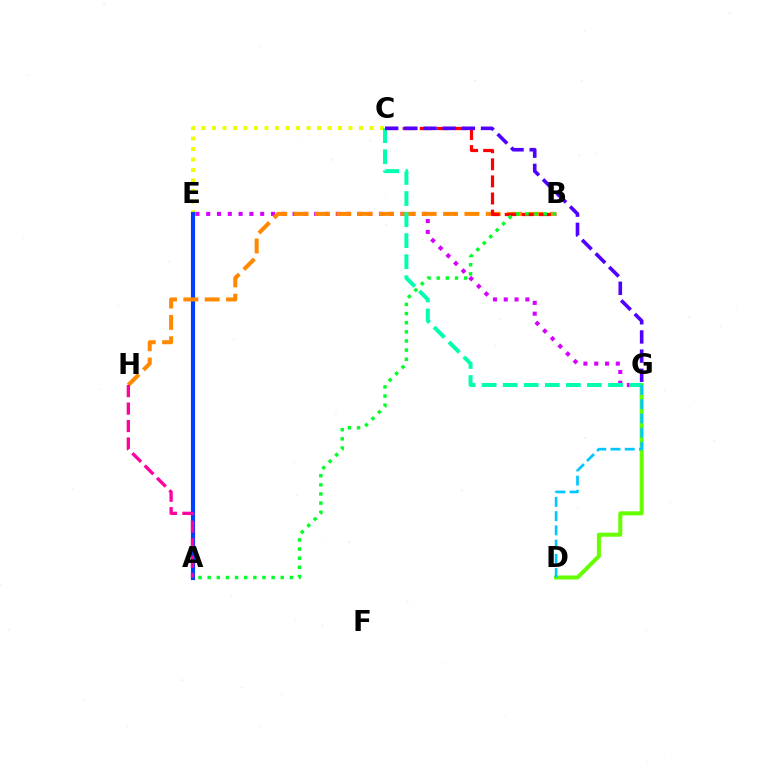{('C', 'E'): [{'color': '#eeff00', 'line_style': 'dotted', 'thickness': 2.85}], ('D', 'G'): [{'color': '#66ff00', 'line_style': 'solid', 'thickness': 2.89}, {'color': '#00c7ff', 'line_style': 'dashed', 'thickness': 1.93}], ('E', 'G'): [{'color': '#d600ff', 'line_style': 'dotted', 'thickness': 2.93}], ('A', 'E'): [{'color': '#003fff', 'line_style': 'solid', 'thickness': 2.99}], ('B', 'H'): [{'color': '#ff8800', 'line_style': 'dashed', 'thickness': 2.9}], ('C', 'G'): [{'color': '#00ffaf', 'line_style': 'dashed', 'thickness': 2.86}, {'color': '#4f00ff', 'line_style': 'dashed', 'thickness': 2.6}], ('B', 'C'): [{'color': '#ff0000', 'line_style': 'dashed', 'thickness': 2.32}], ('A', 'B'): [{'color': '#00ff27', 'line_style': 'dotted', 'thickness': 2.48}], ('A', 'H'): [{'color': '#ff00a0', 'line_style': 'dashed', 'thickness': 2.37}]}